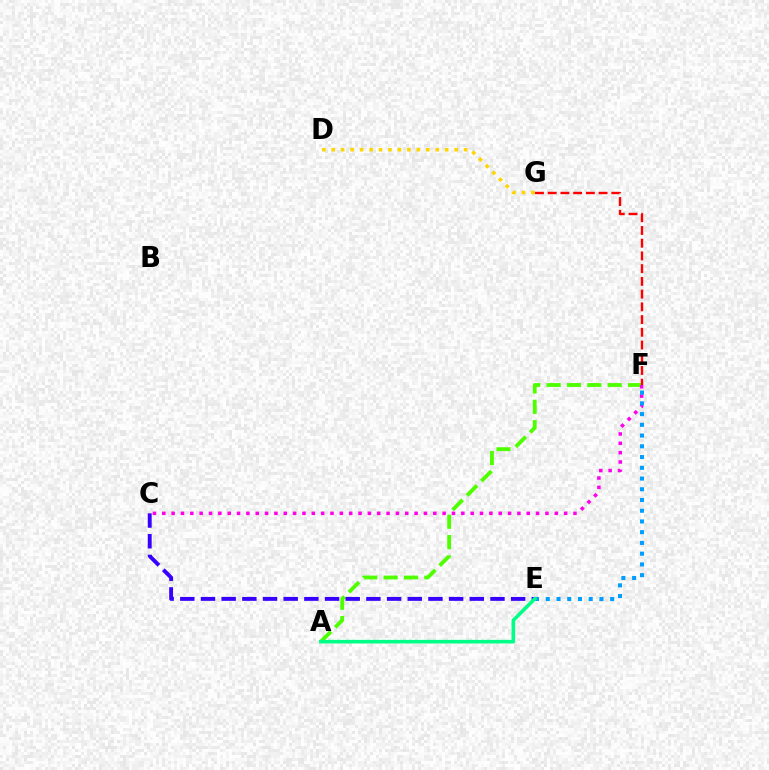{('A', 'F'): [{'color': '#4fff00', 'line_style': 'dashed', 'thickness': 2.77}], ('C', 'F'): [{'color': '#ff00ed', 'line_style': 'dotted', 'thickness': 2.54}], ('D', 'G'): [{'color': '#ffd500', 'line_style': 'dotted', 'thickness': 2.57}], ('E', 'F'): [{'color': '#009eff', 'line_style': 'dotted', 'thickness': 2.92}], ('C', 'E'): [{'color': '#3700ff', 'line_style': 'dashed', 'thickness': 2.81}], ('F', 'G'): [{'color': '#ff0000', 'line_style': 'dashed', 'thickness': 1.73}], ('A', 'E'): [{'color': '#00ff86', 'line_style': 'solid', 'thickness': 2.6}]}